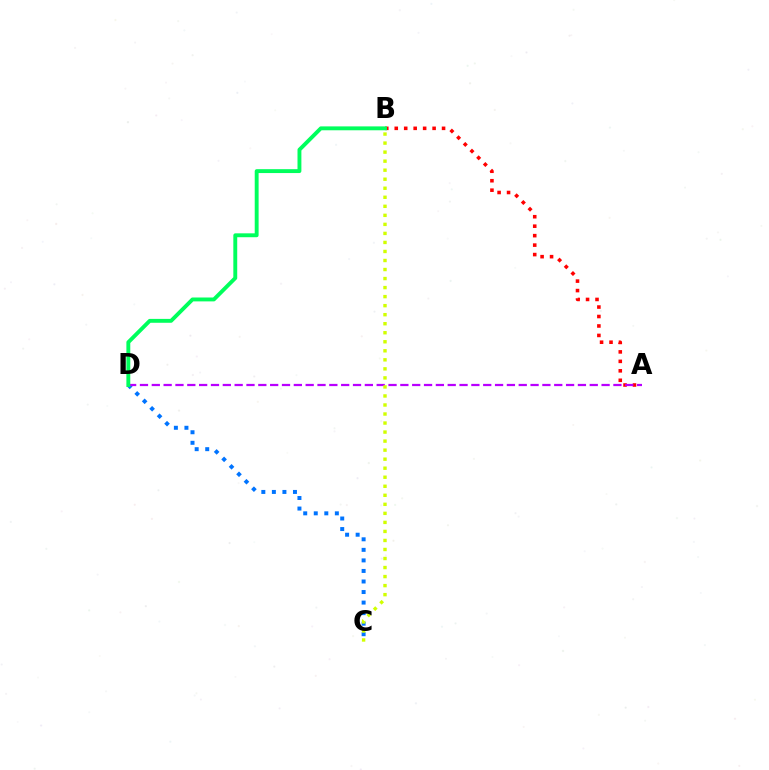{('A', 'B'): [{'color': '#ff0000', 'line_style': 'dotted', 'thickness': 2.57}], ('C', 'D'): [{'color': '#0074ff', 'line_style': 'dotted', 'thickness': 2.87}], ('A', 'D'): [{'color': '#b900ff', 'line_style': 'dashed', 'thickness': 1.61}], ('B', 'C'): [{'color': '#d1ff00', 'line_style': 'dotted', 'thickness': 2.45}], ('B', 'D'): [{'color': '#00ff5c', 'line_style': 'solid', 'thickness': 2.8}]}